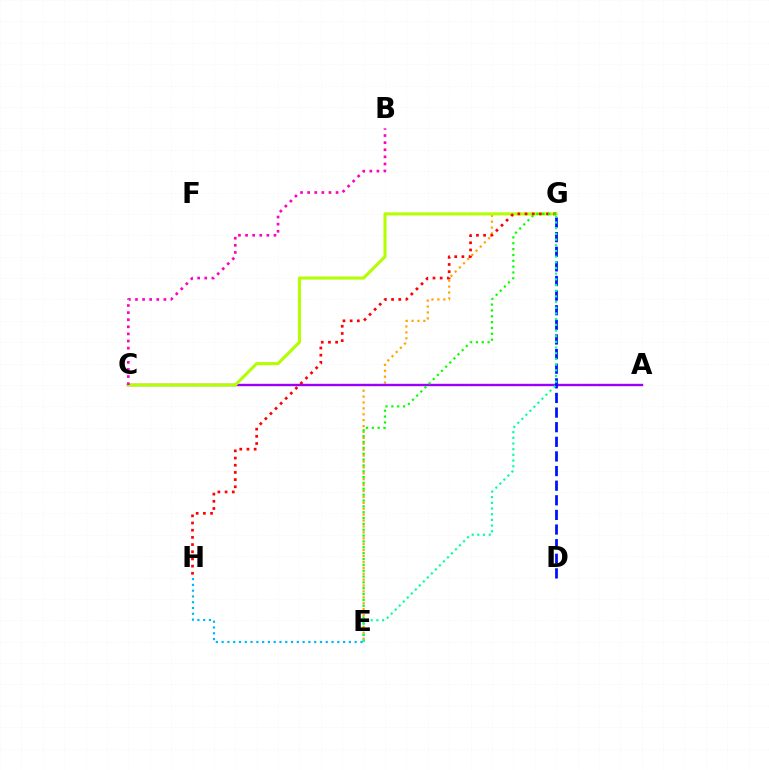{('E', 'G'): [{'color': '#ffa500', 'line_style': 'dotted', 'thickness': 1.6}, {'color': '#08ff00', 'line_style': 'dotted', 'thickness': 1.59}, {'color': '#00ff9d', 'line_style': 'dotted', 'thickness': 1.54}], ('A', 'C'): [{'color': '#9b00ff', 'line_style': 'solid', 'thickness': 1.73}], ('C', 'G'): [{'color': '#b3ff00', 'line_style': 'solid', 'thickness': 2.2}], ('G', 'H'): [{'color': '#ff0000', 'line_style': 'dotted', 'thickness': 1.95}], ('D', 'G'): [{'color': '#0010ff', 'line_style': 'dashed', 'thickness': 1.99}], ('E', 'H'): [{'color': '#00b5ff', 'line_style': 'dotted', 'thickness': 1.57}], ('B', 'C'): [{'color': '#ff00bd', 'line_style': 'dotted', 'thickness': 1.93}]}